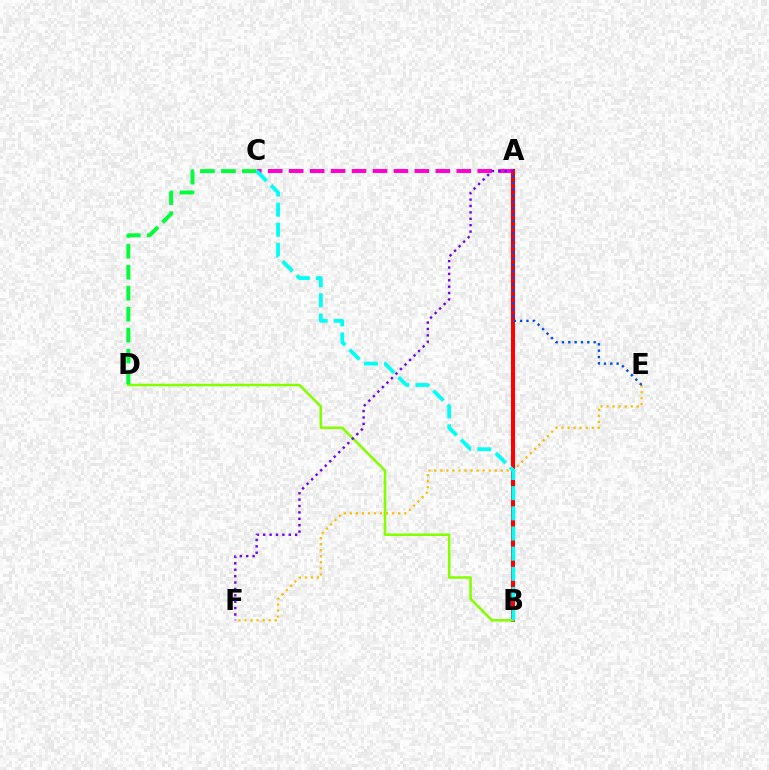{('A', 'B'): [{'color': '#ff0000', 'line_style': 'solid', 'thickness': 2.9}], ('A', 'C'): [{'color': '#ff00cf', 'line_style': 'dashed', 'thickness': 2.85}], ('E', 'F'): [{'color': '#ffbd00', 'line_style': 'dotted', 'thickness': 1.64}], ('B', 'D'): [{'color': '#84ff00', 'line_style': 'solid', 'thickness': 1.84}], ('A', 'E'): [{'color': '#004bff', 'line_style': 'dotted', 'thickness': 1.72}], ('C', 'D'): [{'color': '#00ff39', 'line_style': 'dashed', 'thickness': 2.85}], ('B', 'C'): [{'color': '#00fff6', 'line_style': 'dashed', 'thickness': 2.74}], ('A', 'F'): [{'color': '#7200ff', 'line_style': 'dotted', 'thickness': 1.74}]}